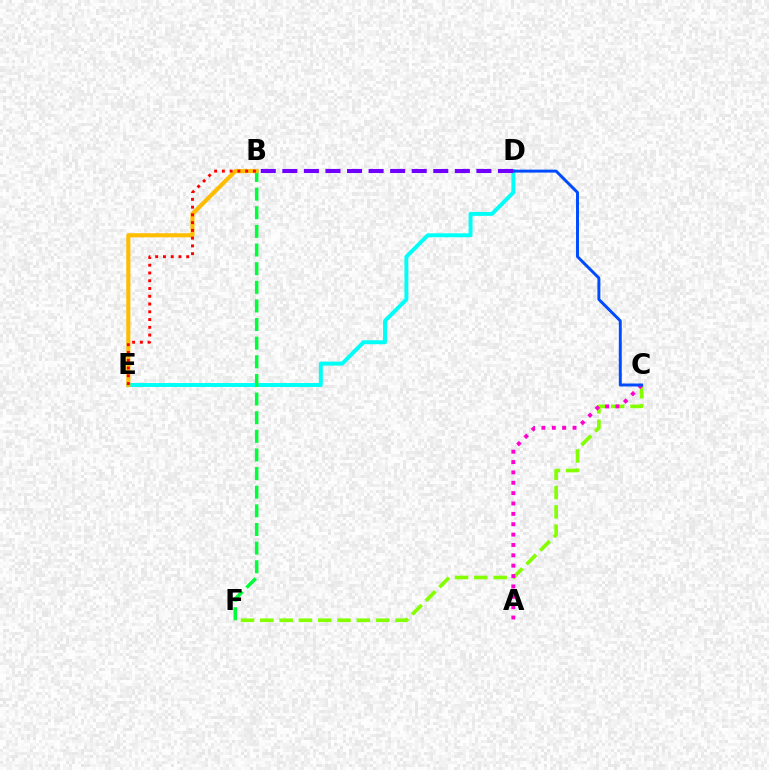{('D', 'E'): [{'color': '#00fff6', 'line_style': 'solid', 'thickness': 2.84}], ('C', 'F'): [{'color': '#84ff00', 'line_style': 'dashed', 'thickness': 2.62}], ('B', 'F'): [{'color': '#00ff39', 'line_style': 'dashed', 'thickness': 2.53}], ('A', 'C'): [{'color': '#ff00cf', 'line_style': 'dotted', 'thickness': 2.82}], ('B', 'E'): [{'color': '#ffbd00', 'line_style': 'solid', 'thickness': 2.95}, {'color': '#ff0000', 'line_style': 'dotted', 'thickness': 2.11}], ('C', 'D'): [{'color': '#004bff', 'line_style': 'solid', 'thickness': 2.13}], ('B', 'D'): [{'color': '#7200ff', 'line_style': 'dashed', 'thickness': 2.93}]}